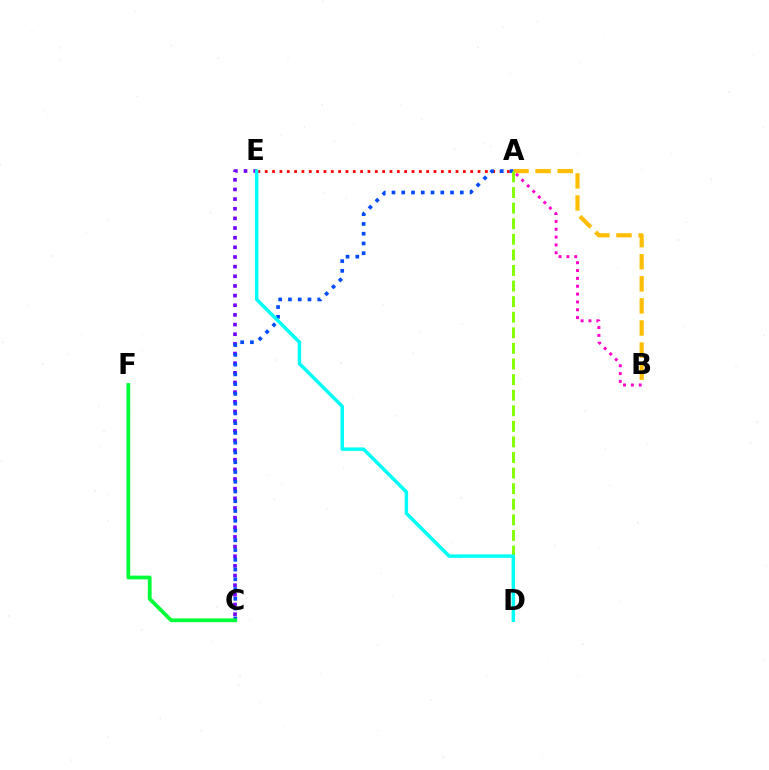{('A', 'B'): [{'color': '#ffbd00', 'line_style': 'dashed', 'thickness': 3.0}, {'color': '#ff00cf', 'line_style': 'dotted', 'thickness': 2.13}], ('A', 'E'): [{'color': '#ff0000', 'line_style': 'dotted', 'thickness': 1.99}], ('C', 'E'): [{'color': '#7200ff', 'line_style': 'dotted', 'thickness': 2.62}], ('A', 'C'): [{'color': '#004bff', 'line_style': 'dotted', 'thickness': 2.65}], ('C', 'F'): [{'color': '#00ff39', 'line_style': 'solid', 'thickness': 2.71}], ('A', 'D'): [{'color': '#84ff00', 'line_style': 'dashed', 'thickness': 2.12}], ('D', 'E'): [{'color': '#00fff6', 'line_style': 'solid', 'thickness': 2.5}]}